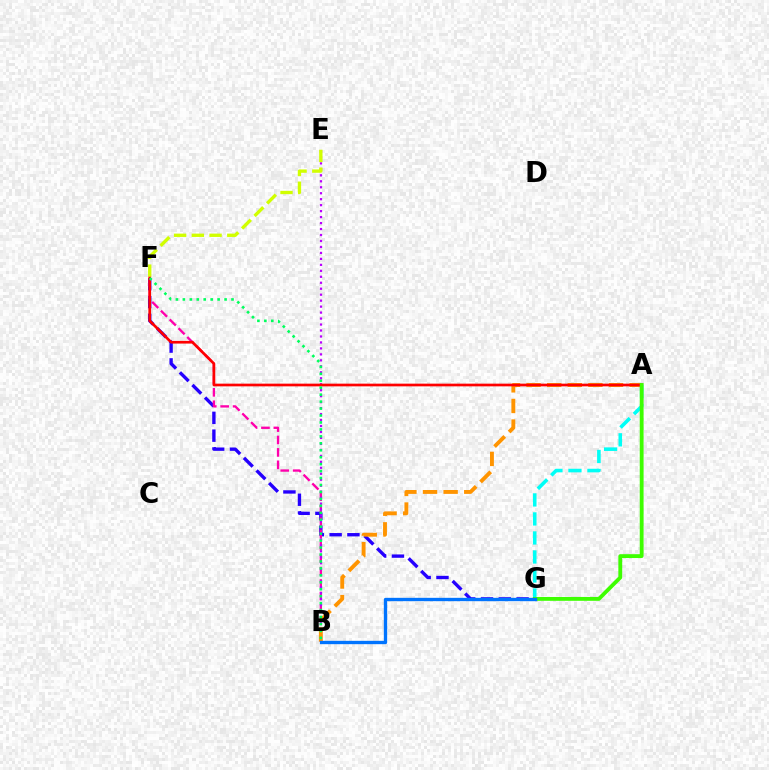{('F', 'G'): [{'color': '#2500ff', 'line_style': 'dashed', 'thickness': 2.42}], ('B', 'F'): [{'color': '#ff00ac', 'line_style': 'dashed', 'thickness': 1.69}, {'color': '#00ff5c', 'line_style': 'dotted', 'thickness': 1.89}], ('B', 'E'): [{'color': '#b900ff', 'line_style': 'dotted', 'thickness': 1.62}], ('A', 'B'): [{'color': '#ff9400', 'line_style': 'dashed', 'thickness': 2.8}], ('A', 'G'): [{'color': '#00fff6', 'line_style': 'dashed', 'thickness': 2.58}, {'color': '#3dff00', 'line_style': 'solid', 'thickness': 2.77}], ('E', 'F'): [{'color': '#d1ff00', 'line_style': 'dashed', 'thickness': 2.41}], ('A', 'F'): [{'color': '#ff0000', 'line_style': 'solid', 'thickness': 1.94}], ('B', 'G'): [{'color': '#0074ff', 'line_style': 'solid', 'thickness': 2.4}]}